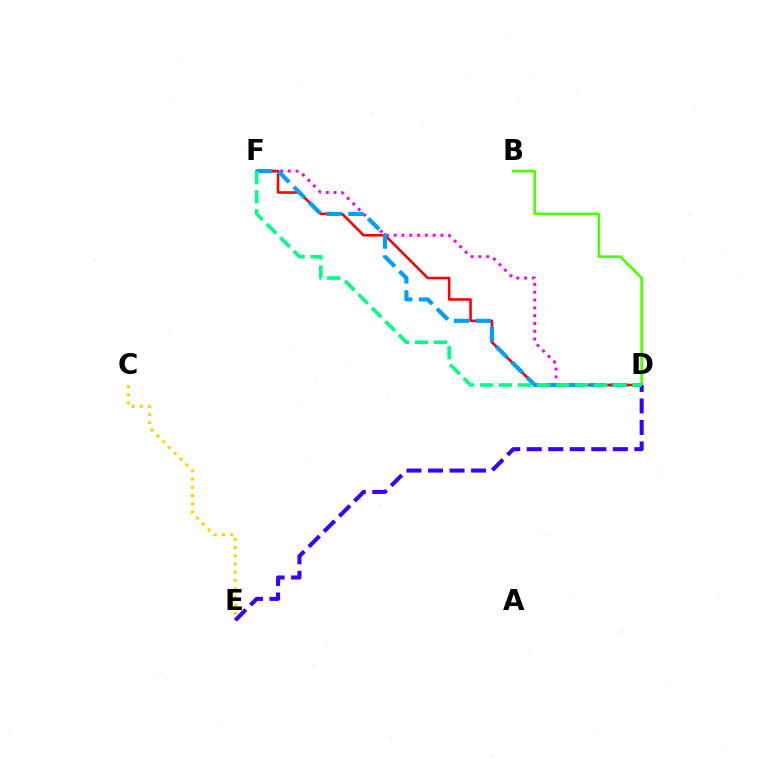{('D', 'F'): [{'color': '#ff00ed', 'line_style': 'dotted', 'thickness': 2.12}, {'color': '#ff0000', 'line_style': 'solid', 'thickness': 1.86}, {'color': '#009eff', 'line_style': 'dashed', 'thickness': 2.97}, {'color': '#00ff86', 'line_style': 'dashed', 'thickness': 2.59}], ('C', 'E'): [{'color': '#ffd500', 'line_style': 'dotted', 'thickness': 2.24}], ('B', 'D'): [{'color': '#4fff00', 'line_style': 'solid', 'thickness': 1.92}], ('D', 'E'): [{'color': '#3700ff', 'line_style': 'dashed', 'thickness': 2.92}]}